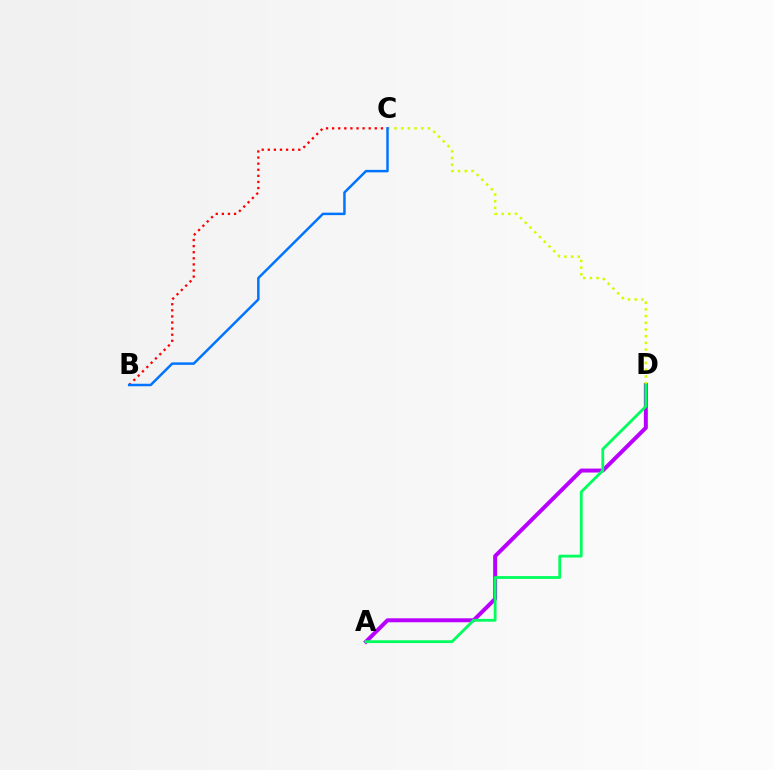{('B', 'C'): [{'color': '#ff0000', 'line_style': 'dotted', 'thickness': 1.66}, {'color': '#0074ff', 'line_style': 'solid', 'thickness': 1.79}], ('A', 'D'): [{'color': '#b900ff', 'line_style': 'solid', 'thickness': 2.86}, {'color': '#00ff5c', 'line_style': 'solid', 'thickness': 2.02}], ('C', 'D'): [{'color': '#d1ff00', 'line_style': 'dotted', 'thickness': 1.82}]}